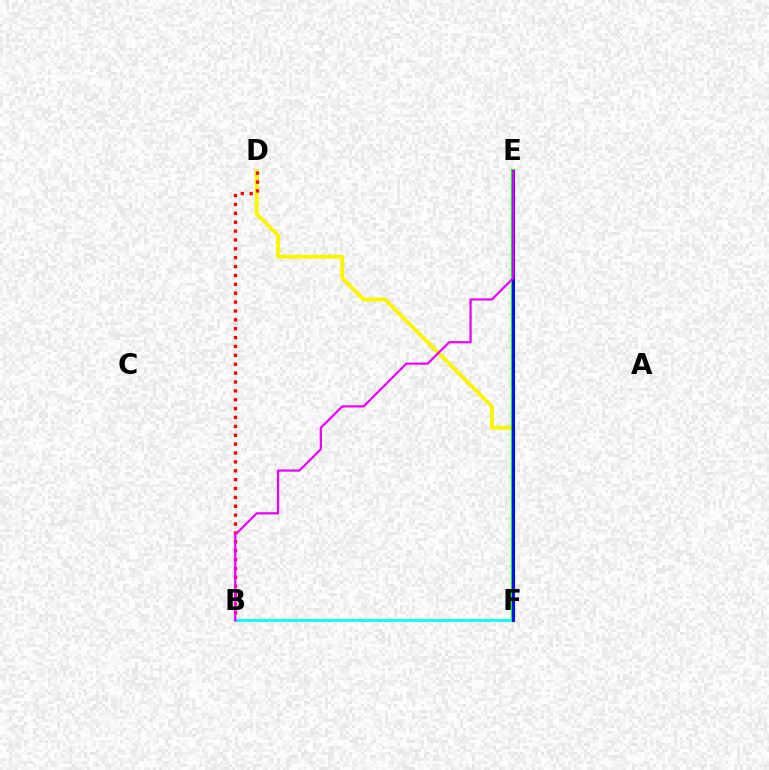{('D', 'F'): [{'color': '#fcf500', 'line_style': 'solid', 'thickness': 2.78}], ('E', 'F'): [{'color': '#08ff00', 'line_style': 'solid', 'thickness': 2.87}, {'color': '#0010ff', 'line_style': 'solid', 'thickness': 2.2}], ('B', 'F'): [{'color': '#00fff6', 'line_style': 'solid', 'thickness': 1.95}], ('B', 'D'): [{'color': '#ff0000', 'line_style': 'dotted', 'thickness': 2.41}], ('B', 'E'): [{'color': '#ee00ff', 'line_style': 'solid', 'thickness': 1.61}]}